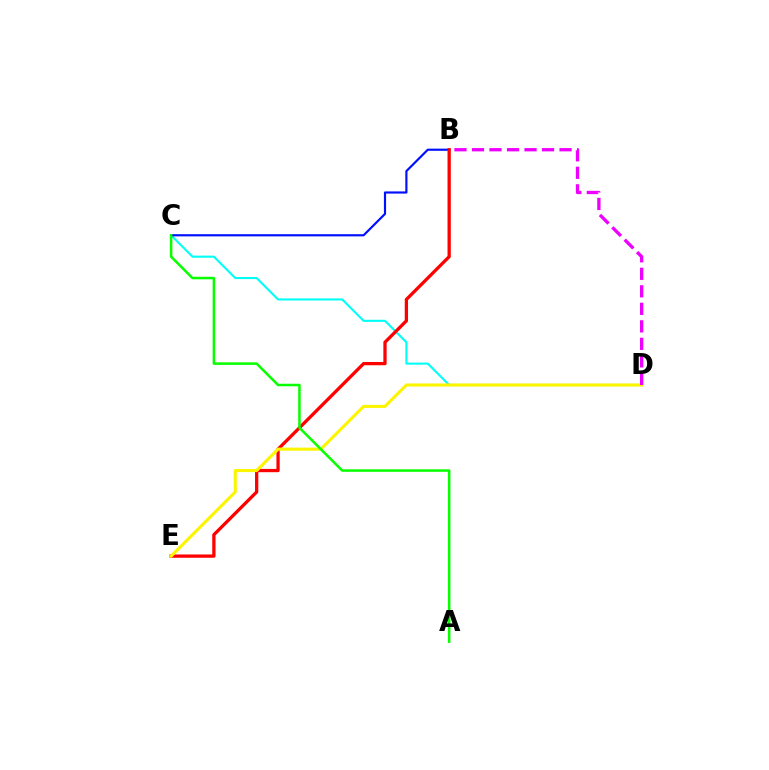{('C', 'D'): [{'color': '#00fff6', 'line_style': 'solid', 'thickness': 1.51}], ('B', 'C'): [{'color': '#0010ff', 'line_style': 'solid', 'thickness': 1.56}], ('B', 'E'): [{'color': '#ff0000', 'line_style': 'solid', 'thickness': 2.36}], ('D', 'E'): [{'color': '#fcf500', 'line_style': 'solid', 'thickness': 2.21}], ('A', 'C'): [{'color': '#08ff00', 'line_style': 'solid', 'thickness': 1.82}], ('B', 'D'): [{'color': '#ee00ff', 'line_style': 'dashed', 'thickness': 2.38}]}